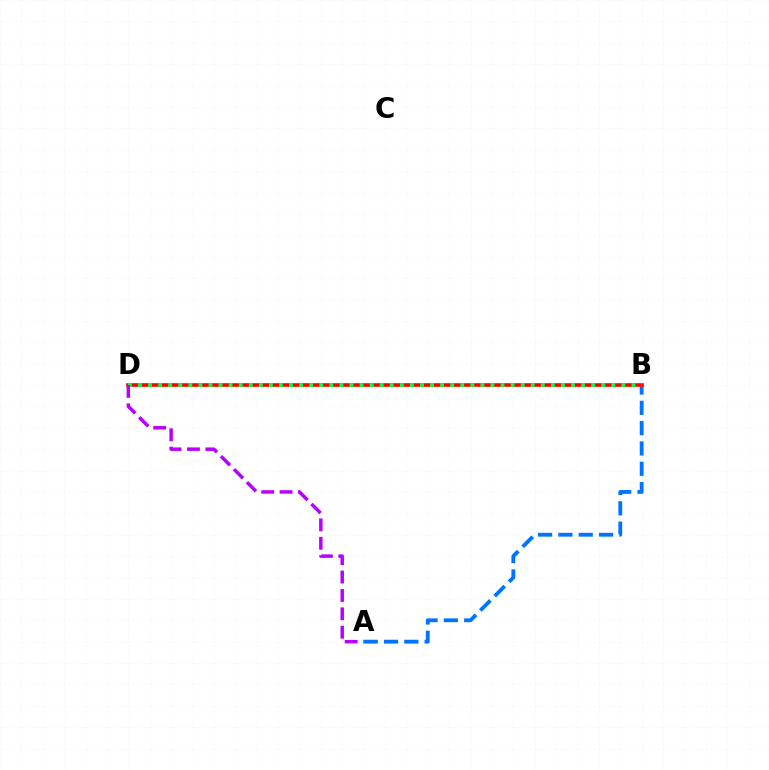{('B', 'D'): [{'color': '#d1ff00', 'line_style': 'dashed', 'thickness': 1.98}, {'color': '#ff0000', 'line_style': 'solid', 'thickness': 2.58}, {'color': '#00ff5c', 'line_style': 'dotted', 'thickness': 2.74}], ('A', 'B'): [{'color': '#0074ff', 'line_style': 'dashed', 'thickness': 2.76}], ('A', 'D'): [{'color': '#b900ff', 'line_style': 'dashed', 'thickness': 2.5}]}